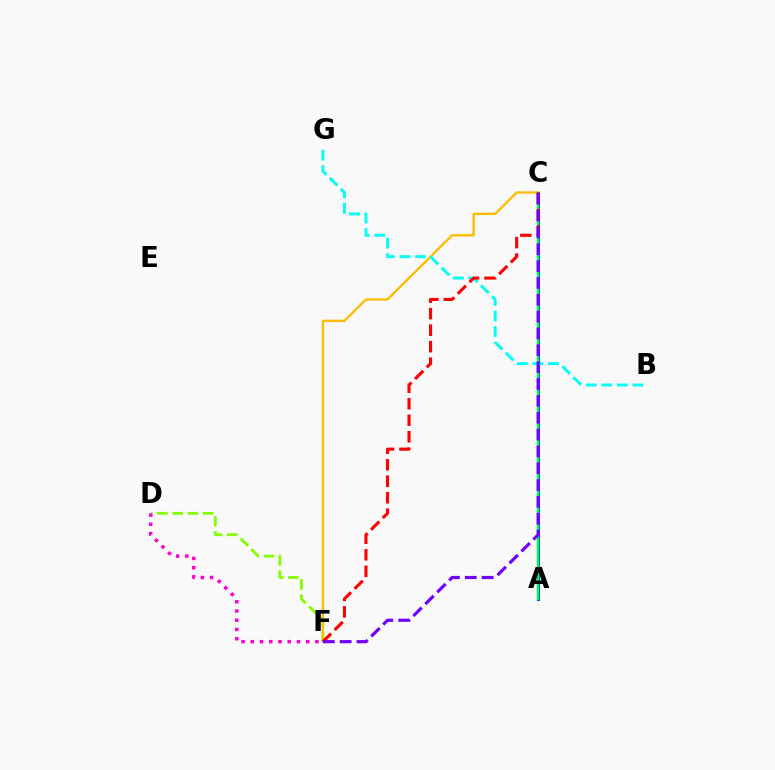{('D', 'F'): [{'color': '#84ff00', 'line_style': 'dashed', 'thickness': 2.06}, {'color': '#ff00cf', 'line_style': 'dotted', 'thickness': 2.51}], ('C', 'F'): [{'color': '#ffbd00', 'line_style': 'solid', 'thickness': 1.69}, {'color': '#ff0000', 'line_style': 'dashed', 'thickness': 2.24}, {'color': '#7200ff', 'line_style': 'dashed', 'thickness': 2.29}], ('A', 'C'): [{'color': '#004bff', 'line_style': 'solid', 'thickness': 2.24}, {'color': '#00ff39', 'line_style': 'solid', 'thickness': 1.67}], ('B', 'G'): [{'color': '#00fff6', 'line_style': 'dashed', 'thickness': 2.11}]}